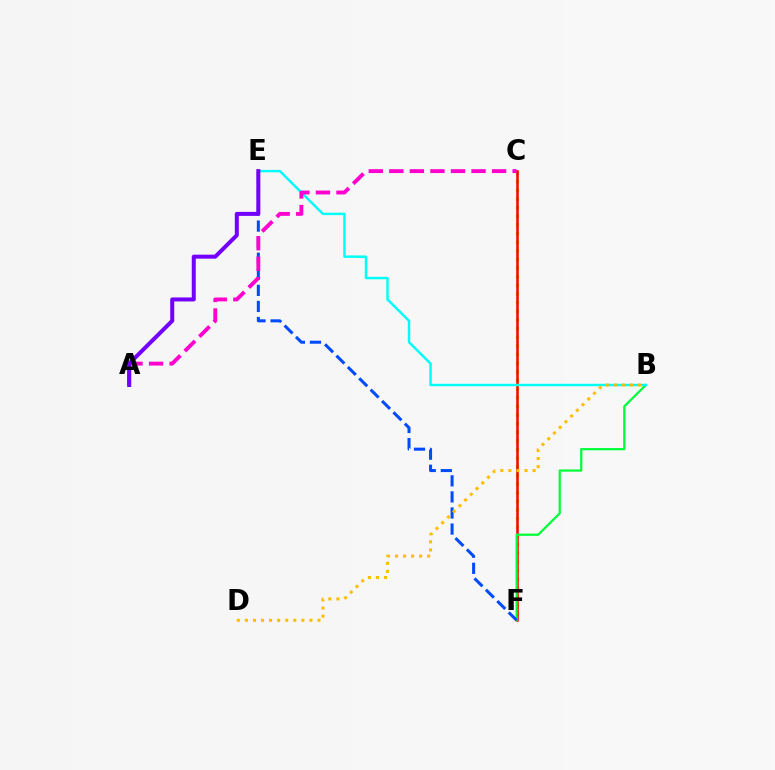{('C', 'F'): [{'color': '#84ff00', 'line_style': 'dotted', 'thickness': 2.35}, {'color': '#ff0000', 'line_style': 'solid', 'thickness': 1.83}], ('B', 'F'): [{'color': '#00ff39', 'line_style': 'solid', 'thickness': 1.62}], ('E', 'F'): [{'color': '#004bff', 'line_style': 'dashed', 'thickness': 2.18}], ('B', 'E'): [{'color': '#00fff6', 'line_style': 'solid', 'thickness': 1.76}], ('A', 'C'): [{'color': '#ff00cf', 'line_style': 'dashed', 'thickness': 2.79}], ('B', 'D'): [{'color': '#ffbd00', 'line_style': 'dotted', 'thickness': 2.19}], ('A', 'E'): [{'color': '#7200ff', 'line_style': 'solid', 'thickness': 2.88}]}